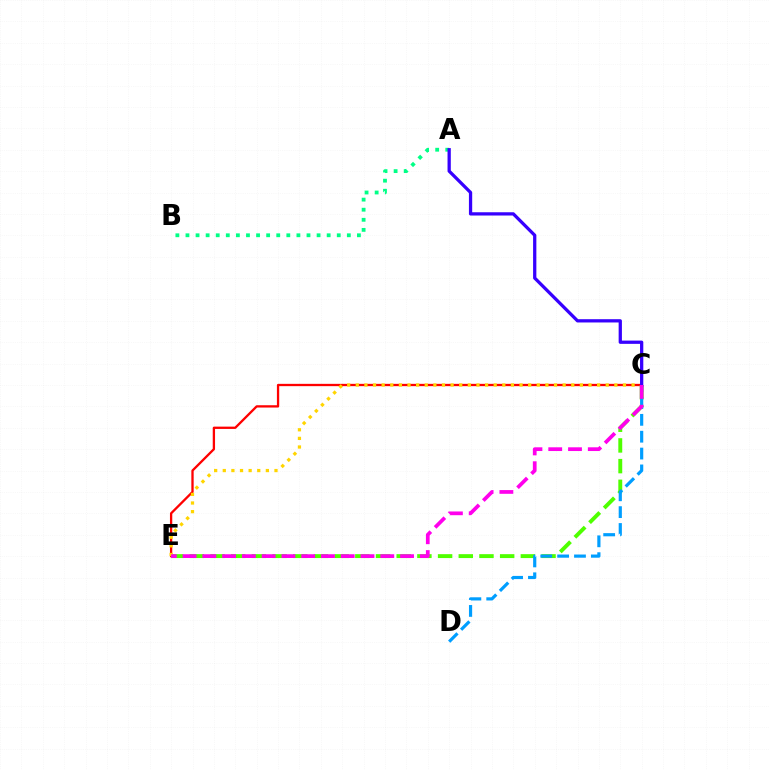{('A', 'B'): [{'color': '#00ff86', 'line_style': 'dotted', 'thickness': 2.74}], ('C', 'E'): [{'color': '#ff0000', 'line_style': 'solid', 'thickness': 1.66}, {'color': '#4fff00', 'line_style': 'dashed', 'thickness': 2.81}, {'color': '#ffd500', 'line_style': 'dotted', 'thickness': 2.34}, {'color': '#ff00ed', 'line_style': 'dashed', 'thickness': 2.69}], ('C', 'D'): [{'color': '#009eff', 'line_style': 'dashed', 'thickness': 2.29}], ('A', 'C'): [{'color': '#3700ff', 'line_style': 'solid', 'thickness': 2.35}]}